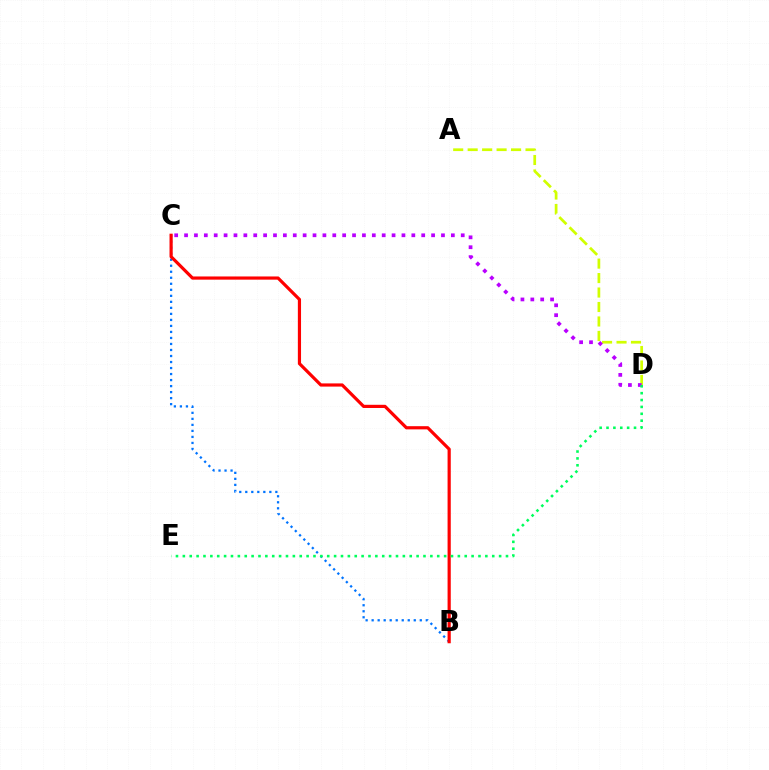{('A', 'D'): [{'color': '#d1ff00', 'line_style': 'dashed', 'thickness': 1.97}], ('C', 'D'): [{'color': '#b900ff', 'line_style': 'dotted', 'thickness': 2.68}], ('B', 'C'): [{'color': '#0074ff', 'line_style': 'dotted', 'thickness': 1.63}, {'color': '#ff0000', 'line_style': 'solid', 'thickness': 2.3}], ('D', 'E'): [{'color': '#00ff5c', 'line_style': 'dotted', 'thickness': 1.87}]}